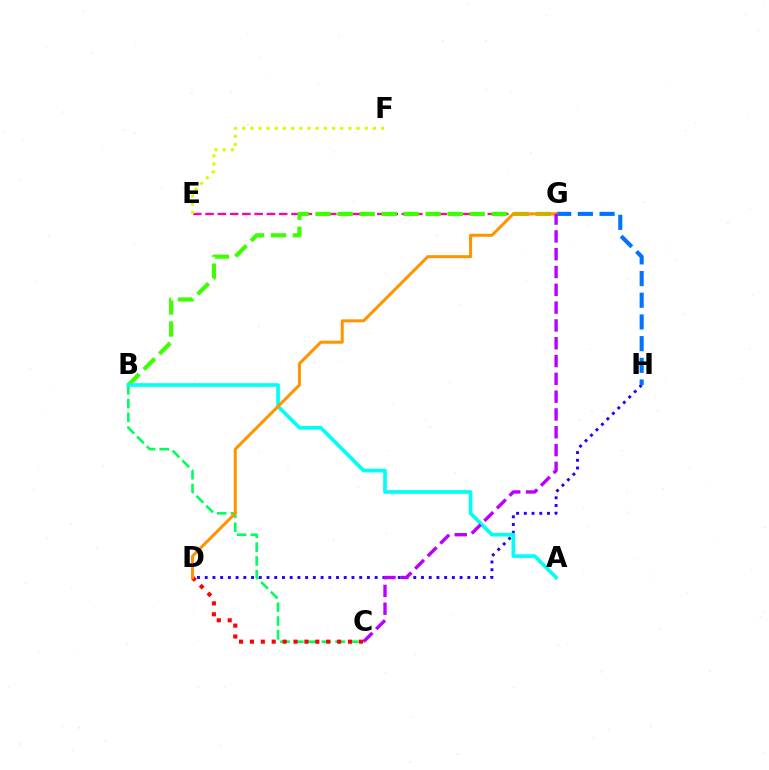{('E', 'G'): [{'color': '#ff00ac', 'line_style': 'dashed', 'thickness': 1.67}], ('E', 'F'): [{'color': '#d1ff00', 'line_style': 'dotted', 'thickness': 2.22}], ('B', 'C'): [{'color': '#00ff5c', 'line_style': 'dashed', 'thickness': 1.87}], ('C', 'D'): [{'color': '#ff0000', 'line_style': 'dotted', 'thickness': 2.96}], ('B', 'G'): [{'color': '#3dff00', 'line_style': 'dashed', 'thickness': 2.99}], ('D', 'H'): [{'color': '#2500ff', 'line_style': 'dotted', 'thickness': 2.1}], ('A', 'B'): [{'color': '#00fff6', 'line_style': 'solid', 'thickness': 2.64}], ('G', 'H'): [{'color': '#0074ff', 'line_style': 'dashed', 'thickness': 2.95}], ('D', 'G'): [{'color': '#ff9400', 'line_style': 'solid', 'thickness': 2.18}], ('C', 'G'): [{'color': '#b900ff', 'line_style': 'dashed', 'thickness': 2.42}]}